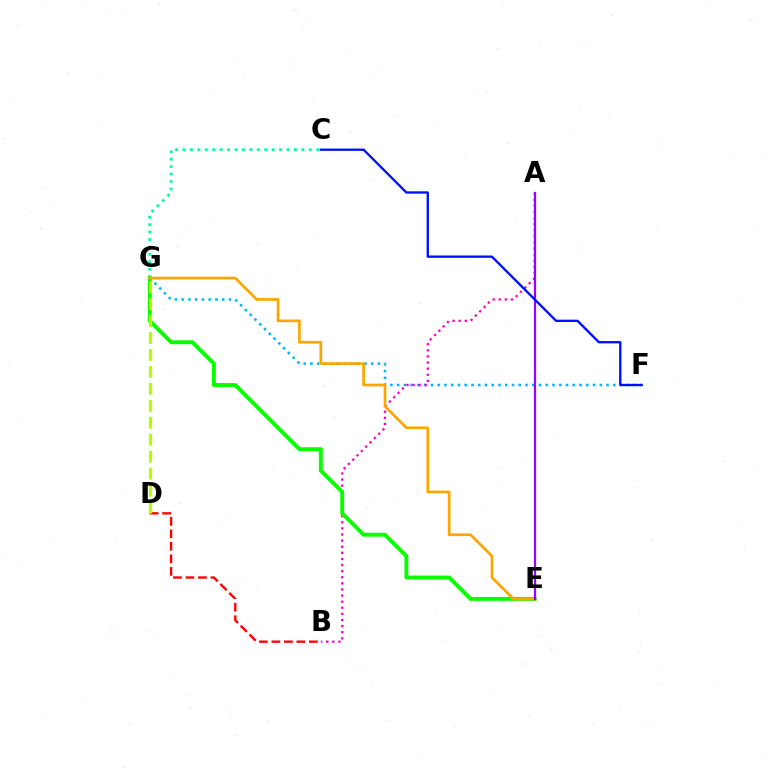{('C', 'G'): [{'color': '#00ff9d', 'line_style': 'dotted', 'thickness': 2.02}], ('F', 'G'): [{'color': '#00b5ff', 'line_style': 'dotted', 'thickness': 1.84}], ('A', 'B'): [{'color': '#ff00bd', 'line_style': 'dotted', 'thickness': 1.66}], ('E', 'G'): [{'color': '#08ff00', 'line_style': 'solid', 'thickness': 2.81}, {'color': '#ffa500', 'line_style': 'solid', 'thickness': 1.94}], ('B', 'D'): [{'color': '#ff0000', 'line_style': 'dashed', 'thickness': 1.7}], ('D', 'G'): [{'color': '#b3ff00', 'line_style': 'dashed', 'thickness': 2.3}], ('A', 'E'): [{'color': '#9b00ff', 'line_style': 'solid', 'thickness': 1.6}], ('C', 'F'): [{'color': '#0010ff', 'line_style': 'solid', 'thickness': 1.69}]}